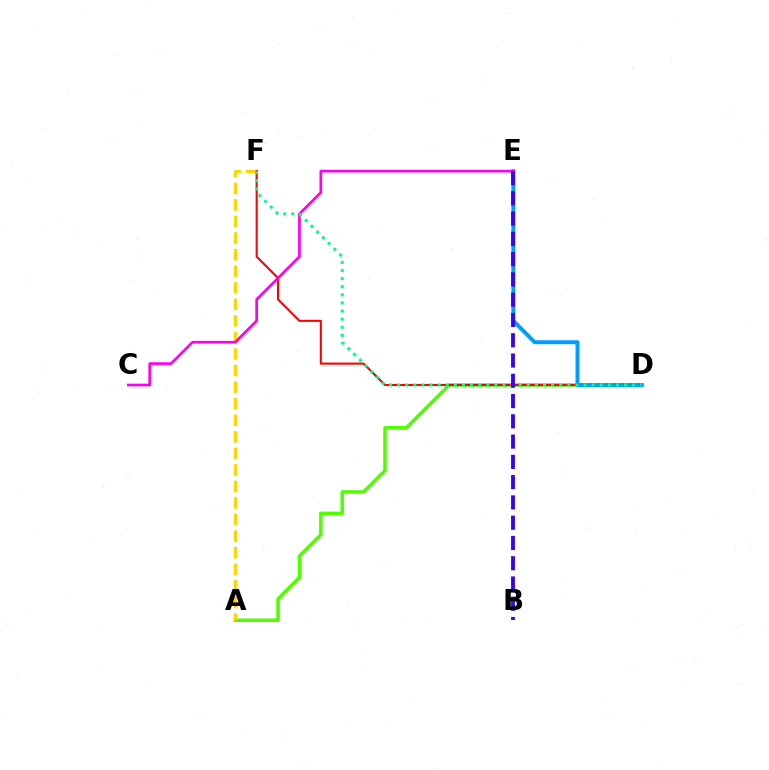{('A', 'D'): [{'color': '#4fff00', 'line_style': 'solid', 'thickness': 2.52}], ('A', 'F'): [{'color': '#ffd500', 'line_style': 'dashed', 'thickness': 2.25}], ('D', 'F'): [{'color': '#ff0000', 'line_style': 'solid', 'thickness': 1.5}, {'color': '#00ff86', 'line_style': 'dotted', 'thickness': 2.2}], ('D', 'E'): [{'color': '#009eff', 'line_style': 'solid', 'thickness': 2.84}], ('C', 'E'): [{'color': '#ff00ed', 'line_style': 'solid', 'thickness': 1.94}], ('B', 'E'): [{'color': '#3700ff', 'line_style': 'dashed', 'thickness': 2.75}]}